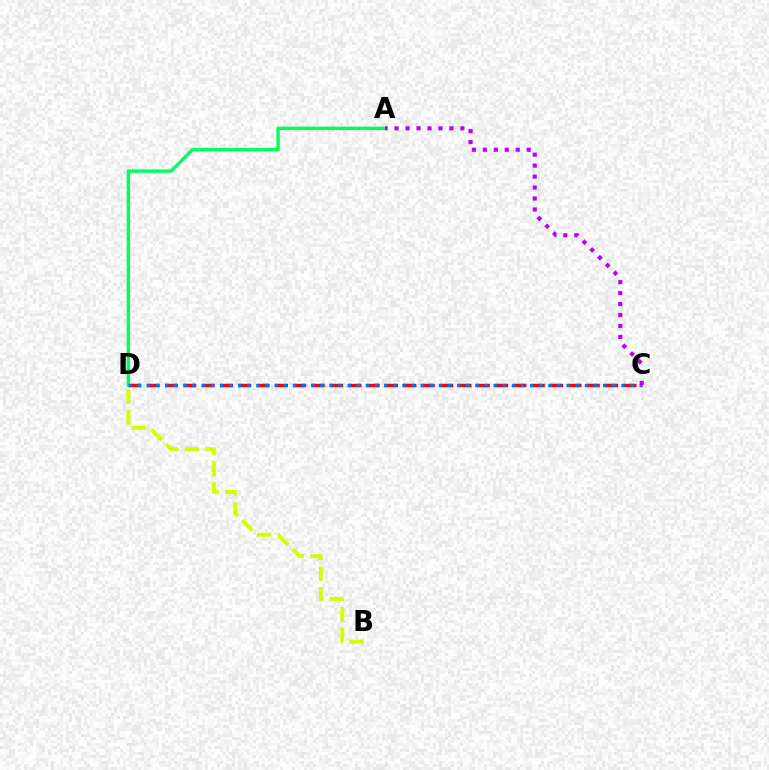{('C', 'D'): [{'color': '#ff0000', 'line_style': 'dashed', 'thickness': 2.49}, {'color': '#0074ff', 'line_style': 'dotted', 'thickness': 2.48}], ('A', 'D'): [{'color': '#00ff5c', 'line_style': 'solid', 'thickness': 2.43}], ('B', 'D'): [{'color': '#d1ff00', 'line_style': 'dashed', 'thickness': 2.82}], ('A', 'C'): [{'color': '#b900ff', 'line_style': 'dotted', 'thickness': 2.98}]}